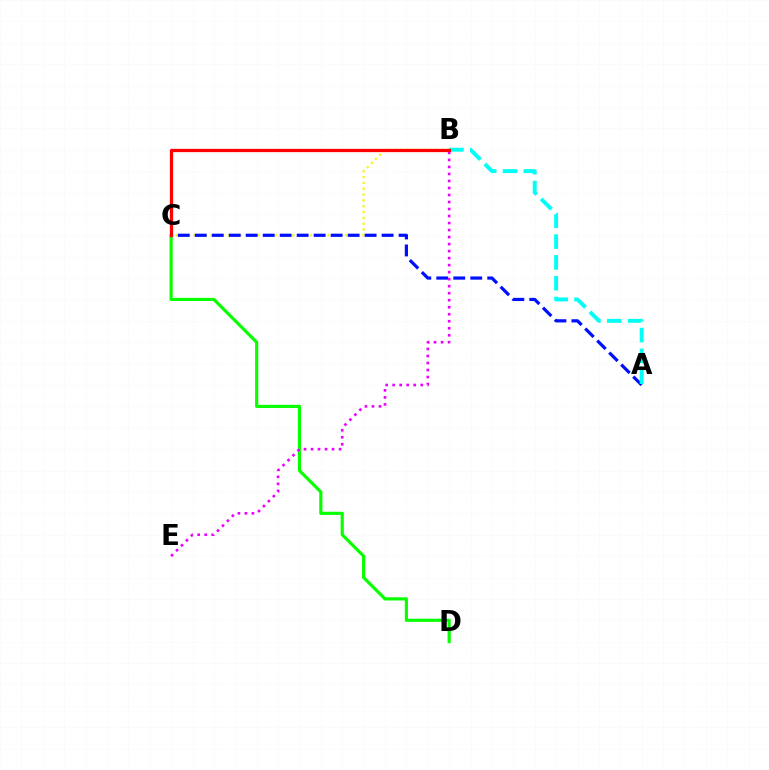{('C', 'D'): [{'color': '#08ff00', 'line_style': 'solid', 'thickness': 2.27}], ('B', 'C'): [{'color': '#fcf500', 'line_style': 'dotted', 'thickness': 1.59}, {'color': '#ff0000', 'line_style': 'solid', 'thickness': 2.35}], ('A', 'C'): [{'color': '#0010ff', 'line_style': 'dashed', 'thickness': 2.31}], ('B', 'E'): [{'color': '#ee00ff', 'line_style': 'dotted', 'thickness': 1.91}], ('A', 'B'): [{'color': '#00fff6', 'line_style': 'dashed', 'thickness': 2.83}]}